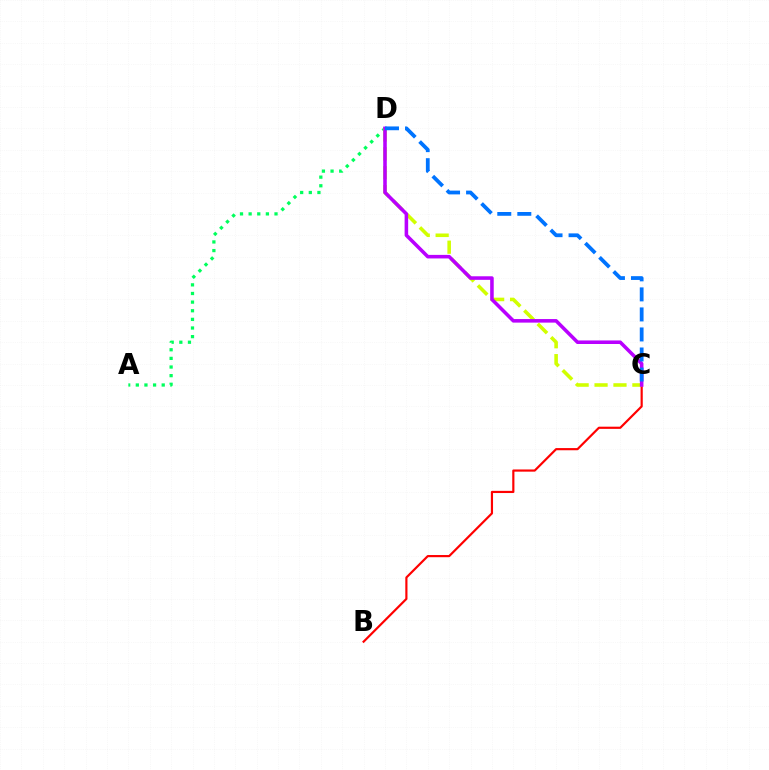{('B', 'C'): [{'color': '#ff0000', 'line_style': 'solid', 'thickness': 1.57}], ('A', 'D'): [{'color': '#00ff5c', 'line_style': 'dotted', 'thickness': 2.34}], ('C', 'D'): [{'color': '#d1ff00', 'line_style': 'dashed', 'thickness': 2.57}, {'color': '#b900ff', 'line_style': 'solid', 'thickness': 2.56}, {'color': '#0074ff', 'line_style': 'dashed', 'thickness': 2.72}]}